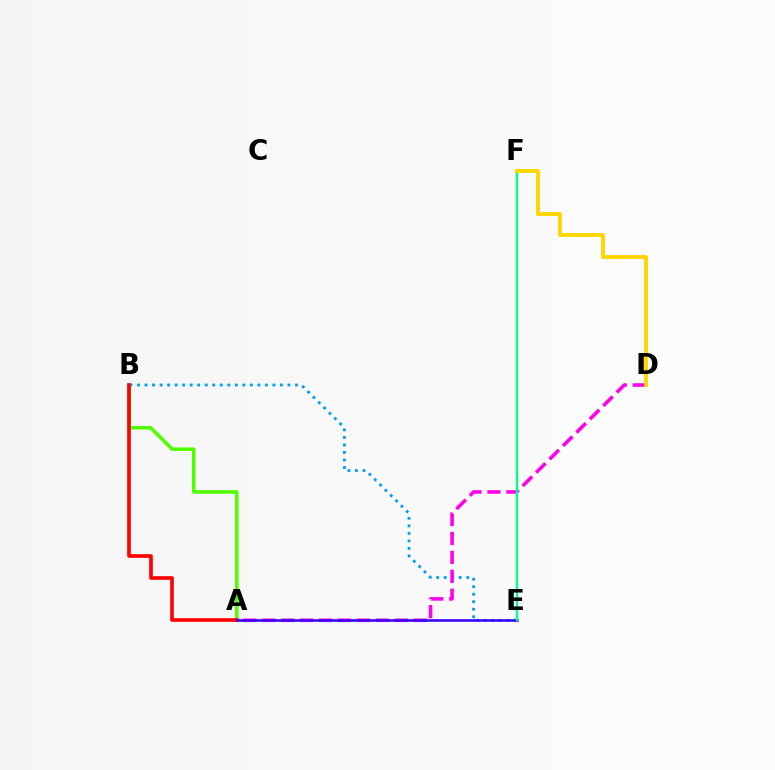{('A', 'B'): [{'color': '#4fff00', 'line_style': 'solid', 'thickness': 2.55}, {'color': '#ff0000', 'line_style': 'solid', 'thickness': 2.62}], ('B', 'E'): [{'color': '#009eff', 'line_style': 'dotted', 'thickness': 2.04}], ('A', 'D'): [{'color': '#ff00ed', 'line_style': 'dashed', 'thickness': 2.57}], ('A', 'E'): [{'color': '#3700ff', 'line_style': 'solid', 'thickness': 1.84}], ('E', 'F'): [{'color': '#00ff86', 'line_style': 'solid', 'thickness': 1.69}], ('D', 'F'): [{'color': '#ffd500', 'line_style': 'solid', 'thickness': 2.8}]}